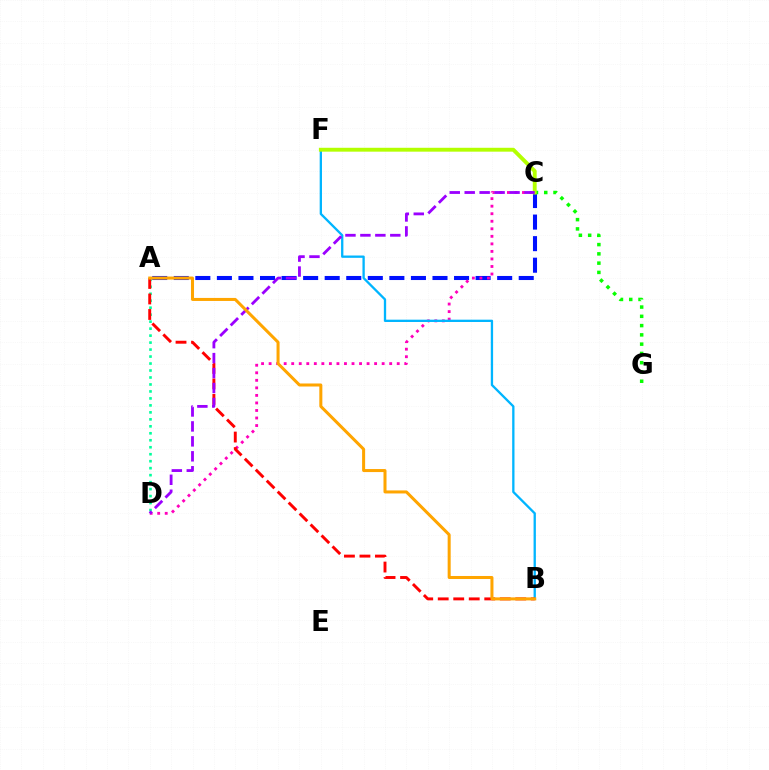{('A', 'C'): [{'color': '#0010ff', 'line_style': 'dashed', 'thickness': 2.93}], ('A', 'D'): [{'color': '#00ff9d', 'line_style': 'dotted', 'thickness': 1.9}], ('C', 'D'): [{'color': '#ff00bd', 'line_style': 'dotted', 'thickness': 2.05}, {'color': '#9b00ff', 'line_style': 'dashed', 'thickness': 2.03}], ('C', 'G'): [{'color': '#08ff00', 'line_style': 'dotted', 'thickness': 2.52}], ('B', 'F'): [{'color': '#00b5ff', 'line_style': 'solid', 'thickness': 1.66}], ('C', 'F'): [{'color': '#b3ff00', 'line_style': 'solid', 'thickness': 2.79}], ('A', 'B'): [{'color': '#ff0000', 'line_style': 'dashed', 'thickness': 2.11}, {'color': '#ffa500', 'line_style': 'solid', 'thickness': 2.18}]}